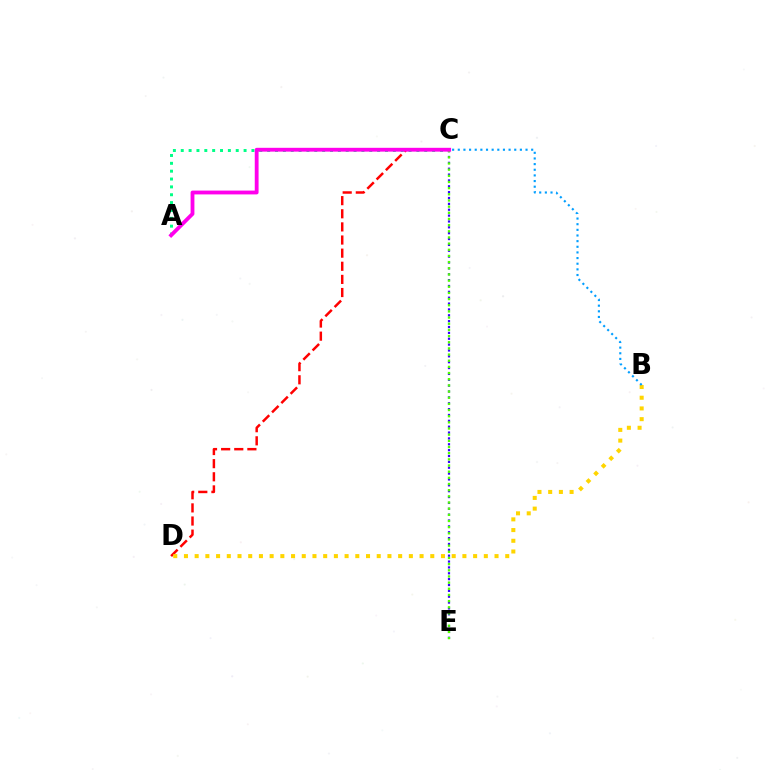{('C', 'E'): [{'color': '#3700ff', 'line_style': 'dotted', 'thickness': 1.59}, {'color': '#4fff00', 'line_style': 'dotted', 'thickness': 1.67}], ('C', 'D'): [{'color': '#ff0000', 'line_style': 'dashed', 'thickness': 1.78}], ('A', 'C'): [{'color': '#00ff86', 'line_style': 'dotted', 'thickness': 2.13}, {'color': '#ff00ed', 'line_style': 'solid', 'thickness': 2.75}], ('B', 'D'): [{'color': '#ffd500', 'line_style': 'dotted', 'thickness': 2.91}], ('B', 'C'): [{'color': '#009eff', 'line_style': 'dotted', 'thickness': 1.53}]}